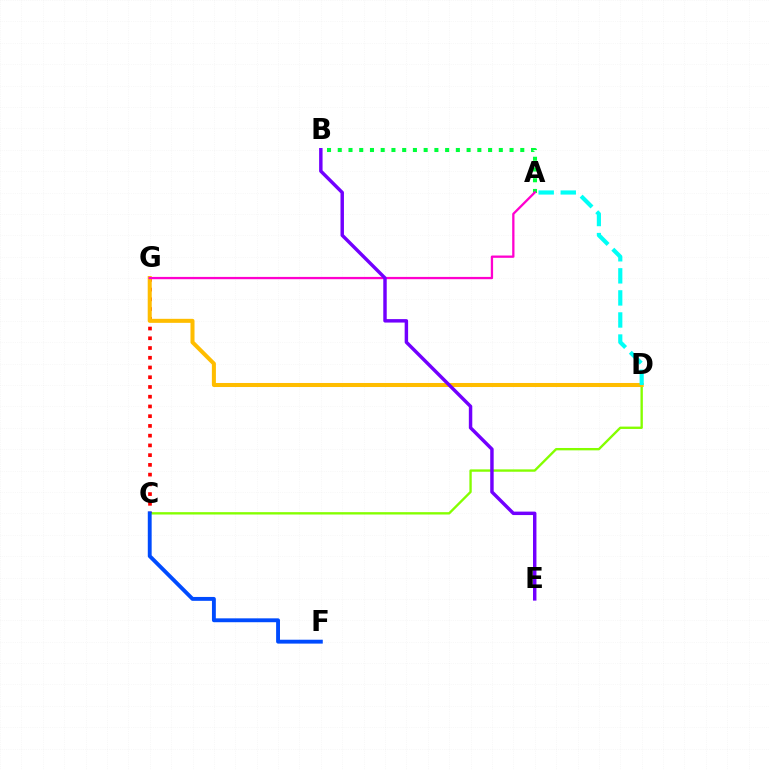{('C', 'D'): [{'color': '#84ff00', 'line_style': 'solid', 'thickness': 1.7}], ('A', 'B'): [{'color': '#00ff39', 'line_style': 'dotted', 'thickness': 2.92}], ('C', 'G'): [{'color': '#ff0000', 'line_style': 'dotted', 'thickness': 2.65}], ('D', 'G'): [{'color': '#ffbd00', 'line_style': 'solid', 'thickness': 2.9}], ('C', 'F'): [{'color': '#004bff', 'line_style': 'solid', 'thickness': 2.79}], ('A', 'D'): [{'color': '#00fff6', 'line_style': 'dashed', 'thickness': 3.0}], ('A', 'G'): [{'color': '#ff00cf', 'line_style': 'solid', 'thickness': 1.65}], ('B', 'E'): [{'color': '#7200ff', 'line_style': 'solid', 'thickness': 2.48}]}